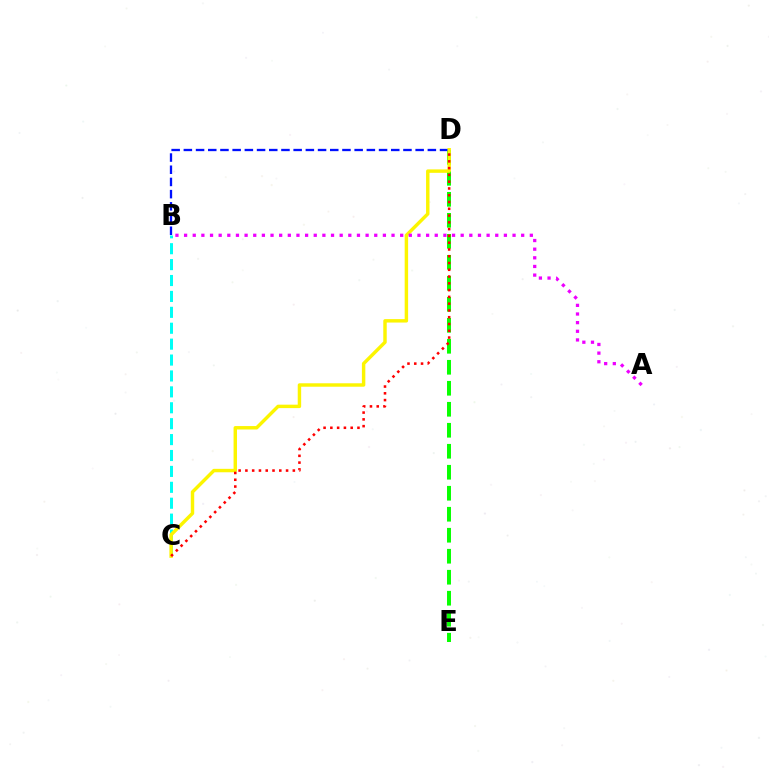{('D', 'E'): [{'color': '#08ff00', 'line_style': 'dashed', 'thickness': 2.85}], ('B', 'D'): [{'color': '#0010ff', 'line_style': 'dashed', 'thickness': 1.66}], ('B', 'C'): [{'color': '#00fff6', 'line_style': 'dashed', 'thickness': 2.16}], ('C', 'D'): [{'color': '#fcf500', 'line_style': 'solid', 'thickness': 2.47}, {'color': '#ff0000', 'line_style': 'dotted', 'thickness': 1.84}], ('A', 'B'): [{'color': '#ee00ff', 'line_style': 'dotted', 'thickness': 2.35}]}